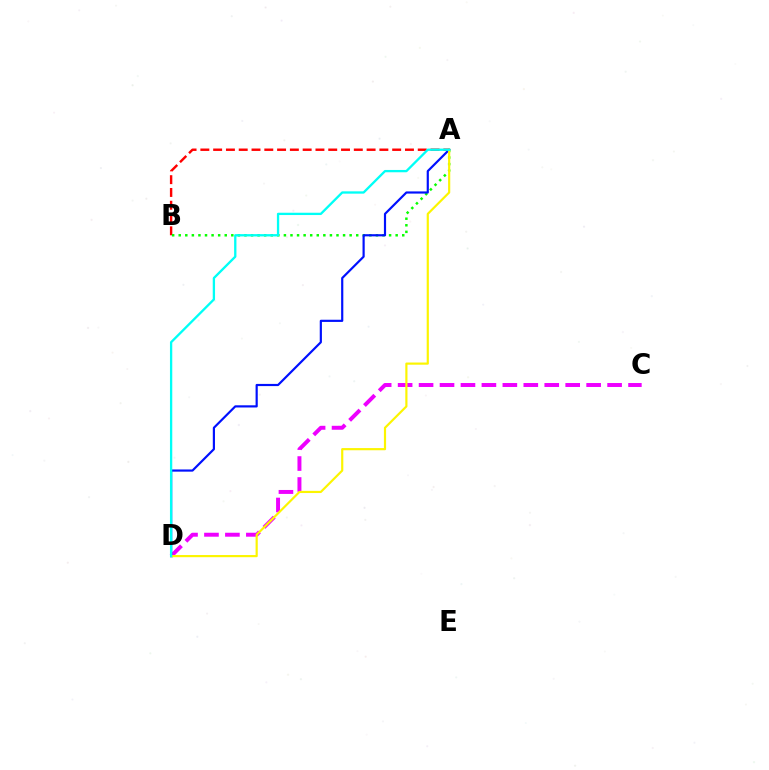{('C', 'D'): [{'color': '#ee00ff', 'line_style': 'dashed', 'thickness': 2.85}], ('A', 'B'): [{'color': '#ff0000', 'line_style': 'dashed', 'thickness': 1.74}, {'color': '#08ff00', 'line_style': 'dotted', 'thickness': 1.79}], ('A', 'D'): [{'color': '#0010ff', 'line_style': 'solid', 'thickness': 1.57}, {'color': '#fcf500', 'line_style': 'solid', 'thickness': 1.57}, {'color': '#00fff6', 'line_style': 'solid', 'thickness': 1.66}]}